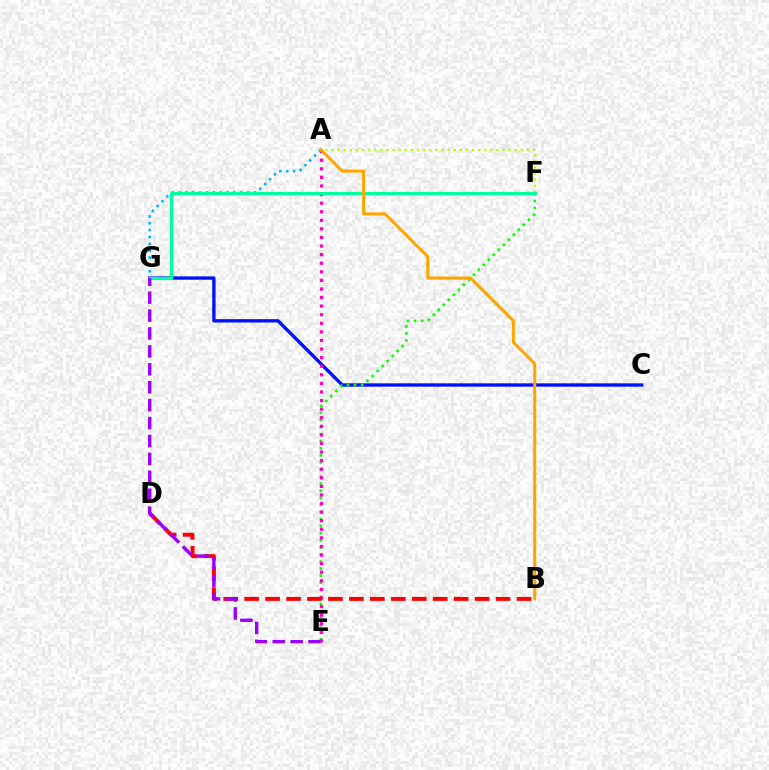{('C', 'G'): [{'color': '#0010ff', 'line_style': 'solid', 'thickness': 2.41}], ('E', 'F'): [{'color': '#08ff00', 'line_style': 'dotted', 'thickness': 1.92}], ('A', 'E'): [{'color': '#ff00bd', 'line_style': 'dotted', 'thickness': 2.33}], ('B', 'D'): [{'color': '#ff0000', 'line_style': 'dashed', 'thickness': 2.85}], ('A', 'F'): [{'color': '#b3ff00', 'line_style': 'dotted', 'thickness': 1.66}], ('A', 'G'): [{'color': '#00b5ff', 'line_style': 'dotted', 'thickness': 1.86}], ('F', 'G'): [{'color': '#00ff9d', 'line_style': 'solid', 'thickness': 2.32}], ('A', 'B'): [{'color': '#ffa500', 'line_style': 'solid', 'thickness': 2.2}], ('E', 'G'): [{'color': '#9b00ff', 'line_style': 'dashed', 'thickness': 2.43}]}